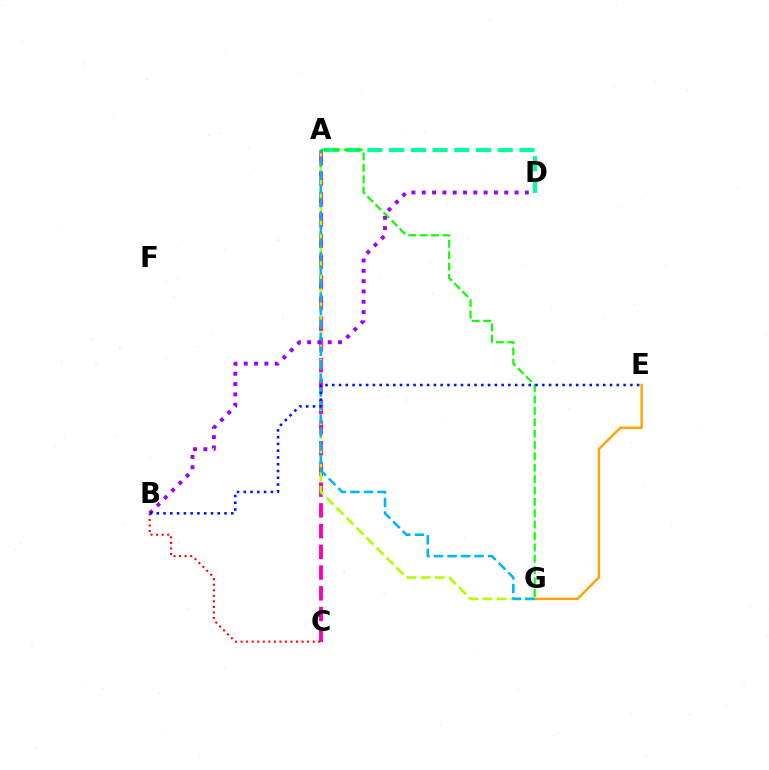{('E', 'G'): [{'color': '#ffa500', 'line_style': 'solid', 'thickness': 1.76}], ('A', 'D'): [{'color': '#00ff9d', 'line_style': 'dashed', 'thickness': 2.95}], ('A', 'G'): [{'color': '#08ff00', 'line_style': 'dashed', 'thickness': 1.55}, {'color': '#b3ff00', 'line_style': 'dashed', 'thickness': 1.92}, {'color': '#00b5ff', 'line_style': 'dashed', 'thickness': 1.84}], ('A', 'C'): [{'color': '#ff00bd', 'line_style': 'dashed', 'thickness': 2.82}], ('B', 'C'): [{'color': '#ff0000', 'line_style': 'dotted', 'thickness': 1.51}], ('B', 'D'): [{'color': '#9b00ff', 'line_style': 'dotted', 'thickness': 2.8}], ('B', 'E'): [{'color': '#0010ff', 'line_style': 'dotted', 'thickness': 1.84}]}